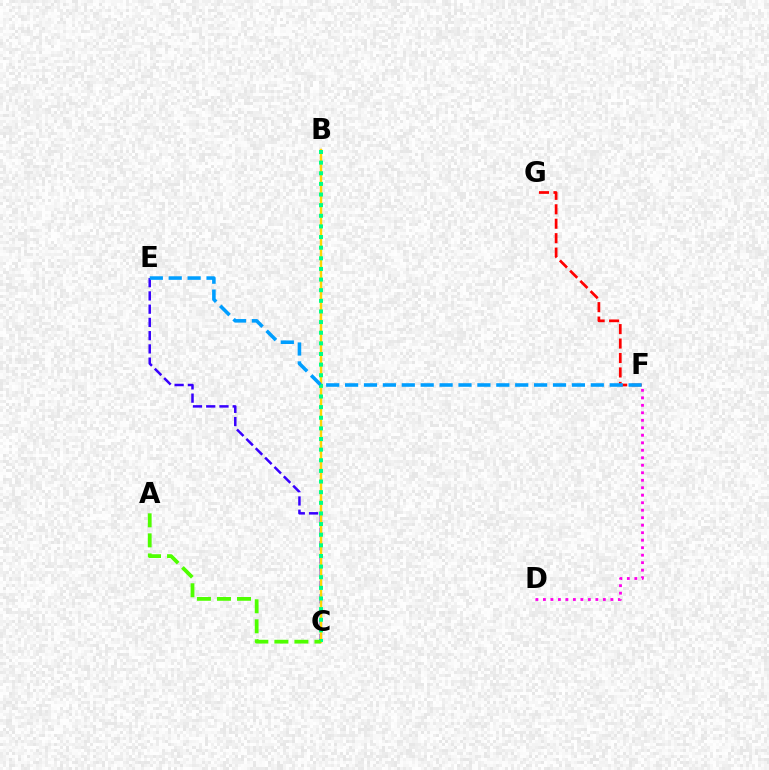{('F', 'G'): [{'color': '#ff0000', 'line_style': 'dashed', 'thickness': 1.96}], ('C', 'E'): [{'color': '#3700ff', 'line_style': 'dashed', 'thickness': 1.8}], ('B', 'C'): [{'color': '#ffd500', 'line_style': 'solid', 'thickness': 1.77}, {'color': '#00ff86', 'line_style': 'dotted', 'thickness': 2.89}], ('A', 'C'): [{'color': '#4fff00', 'line_style': 'dashed', 'thickness': 2.72}], ('D', 'F'): [{'color': '#ff00ed', 'line_style': 'dotted', 'thickness': 2.04}], ('E', 'F'): [{'color': '#009eff', 'line_style': 'dashed', 'thickness': 2.57}]}